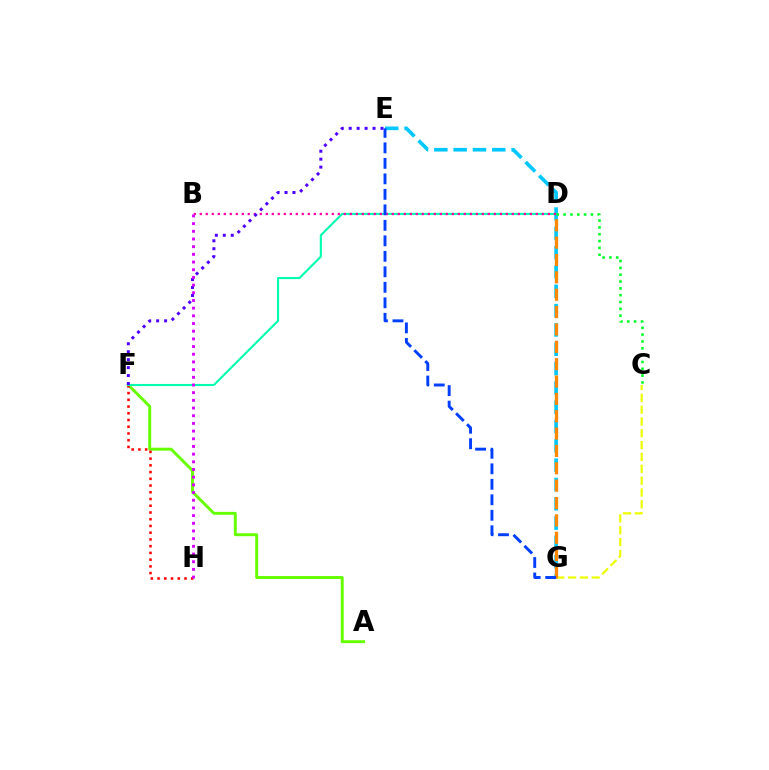{('E', 'G'): [{'color': '#00c7ff', 'line_style': 'dashed', 'thickness': 2.62}, {'color': '#003fff', 'line_style': 'dashed', 'thickness': 2.1}], ('C', 'G'): [{'color': '#eeff00', 'line_style': 'dashed', 'thickness': 1.61}], ('A', 'F'): [{'color': '#66ff00', 'line_style': 'solid', 'thickness': 2.11}], ('D', 'G'): [{'color': '#ff8800', 'line_style': 'dashed', 'thickness': 2.36}], ('F', 'H'): [{'color': '#ff0000', 'line_style': 'dotted', 'thickness': 1.83}], ('D', 'F'): [{'color': '#00ffaf', 'line_style': 'solid', 'thickness': 1.52}], ('B', 'D'): [{'color': '#ff00a0', 'line_style': 'dotted', 'thickness': 1.63}], ('E', 'F'): [{'color': '#4f00ff', 'line_style': 'dotted', 'thickness': 2.16}], ('C', 'D'): [{'color': '#00ff27', 'line_style': 'dotted', 'thickness': 1.86}], ('B', 'H'): [{'color': '#d600ff', 'line_style': 'dotted', 'thickness': 2.09}]}